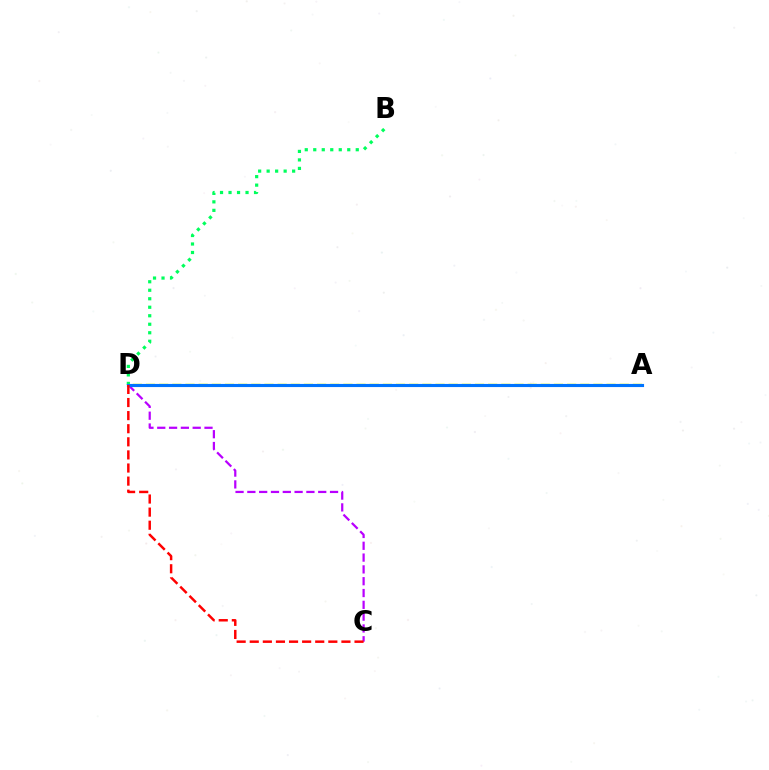{('C', 'D'): [{'color': '#b900ff', 'line_style': 'dashed', 'thickness': 1.6}, {'color': '#ff0000', 'line_style': 'dashed', 'thickness': 1.78}], ('A', 'D'): [{'color': '#d1ff00', 'line_style': 'dashed', 'thickness': 1.79}, {'color': '#0074ff', 'line_style': 'solid', 'thickness': 2.25}], ('B', 'D'): [{'color': '#00ff5c', 'line_style': 'dotted', 'thickness': 2.31}]}